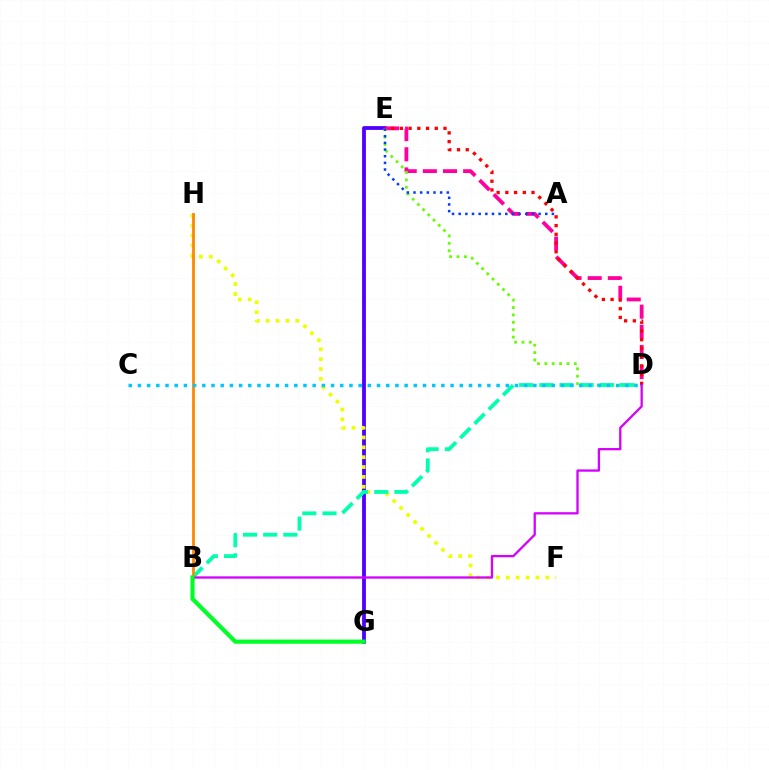{('E', 'G'): [{'color': '#4f00ff', 'line_style': 'solid', 'thickness': 2.73}], ('D', 'E'): [{'color': '#ff00a0', 'line_style': 'dashed', 'thickness': 2.74}, {'color': '#66ff00', 'line_style': 'dotted', 'thickness': 2.0}, {'color': '#ff0000', 'line_style': 'dotted', 'thickness': 2.37}], ('F', 'H'): [{'color': '#eeff00', 'line_style': 'dotted', 'thickness': 2.68}], ('A', 'E'): [{'color': '#003fff', 'line_style': 'dotted', 'thickness': 1.81}], ('B', 'D'): [{'color': '#00ffaf', 'line_style': 'dashed', 'thickness': 2.74}, {'color': '#d600ff', 'line_style': 'solid', 'thickness': 1.65}], ('B', 'H'): [{'color': '#ff8800', 'line_style': 'solid', 'thickness': 2.03}], ('C', 'D'): [{'color': '#00c7ff', 'line_style': 'dotted', 'thickness': 2.5}], ('B', 'G'): [{'color': '#00ff27', 'line_style': 'solid', 'thickness': 2.99}]}